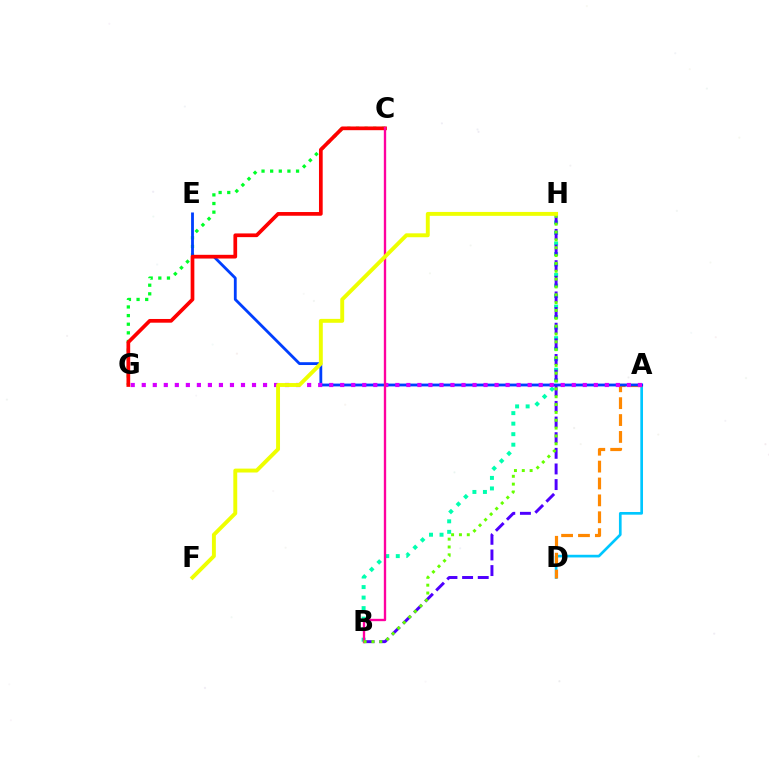{('A', 'D'): [{'color': '#00c7ff', 'line_style': 'solid', 'thickness': 1.93}, {'color': '#ff8800', 'line_style': 'dashed', 'thickness': 2.29}], ('B', 'H'): [{'color': '#00ffaf', 'line_style': 'dotted', 'thickness': 2.86}, {'color': '#4f00ff', 'line_style': 'dashed', 'thickness': 2.12}, {'color': '#66ff00', 'line_style': 'dotted', 'thickness': 2.13}], ('C', 'G'): [{'color': '#00ff27', 'line_style': 'dotted', 'thickness': 2.34}, {'color': '#ff0000', 'line_style': 'solid', 'thickness': 2.67}], ('A', 'E'): [{'color': '#003fff', 'line_style': 'solid', 'thickness': 2.03}], ('A', 'G'): [{'color': '#d600ff', 'line_style': 'dotted', 'thickness': 3.0}], ('B', 'C'): [{'color': '#ff00a0', 'line_style': 'solid', 'thickness': 1.69}], ('F', 'H'): [{'color': '#eeff00', 'line_style': 'solid', 'thickness': 2.82}]}